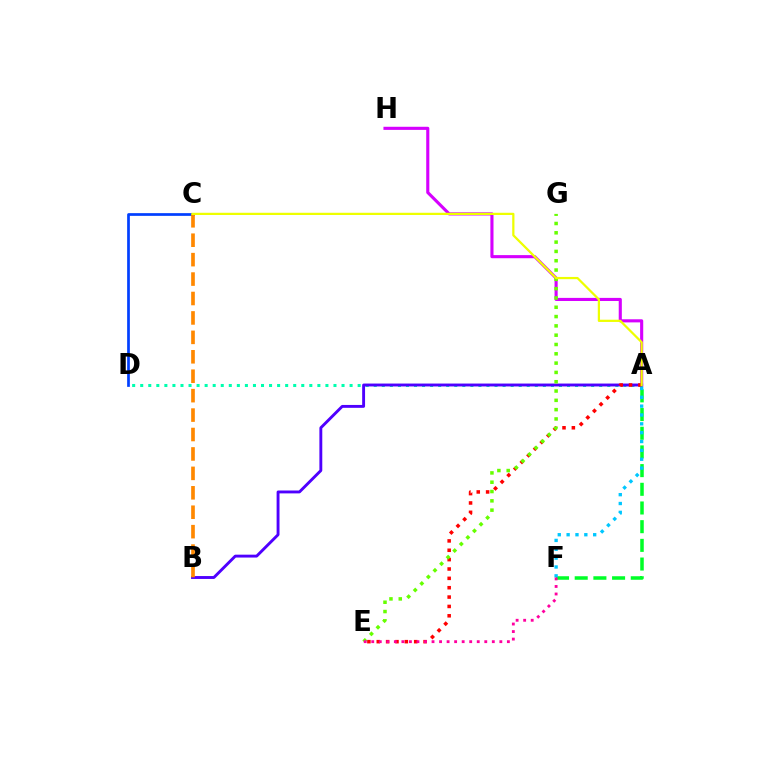{('A', 'F'): [{'color': '#00ff27', 'line_style': 'dashed', 'thickness': 2.54}, {'color': '#00c7ff', 'line_style': 'dotted', 'thickness': 2.41}], ('A', 'H'): [{'color': '#d600ff', 'line_style': 'solid', 'thickness': 2.24}], ('A', 'D'): [{'color': '#00ffaf', 'line_style': 'dotted', 'thickness': 2.19}], ('A', 'B'): [{'color': '#4f00ff', 'line_style': 'solid', 'thickness': 2.08}], ('C', 'D'): [{'color': '#003fff', 'line_style': 'solid', 'thickness': 1.95}], ('A', 'E'): [{'color': '#ff0000', 'line_style': 'dotted', 'thickness': 2.54}], ('E', 'G'): [{'color': '#66ff00', 'line_style': 'dotted', 'thickness': 2.53}], ('B', 'C'): [{'color': '#ff8800', 'line_style': 'dashed', 'thickness': 2.64}], ('A', 'C'): [{'color': '#eeff00', 'line_style': 'solid', 'thickness': 1.61}], ('E', 'F'): [{'color': '#ff00a0', 'line_style': 'dotted', 'thickness': 2.05}]}